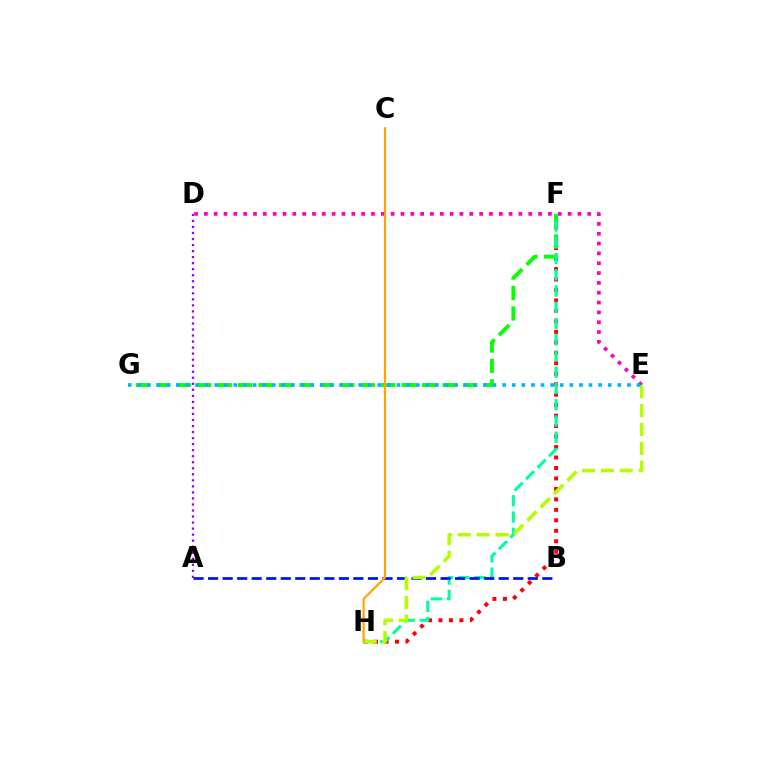{('F', 'H'): [{'color': '#ff0000', 'line_style': 'dotted', 'thickness': 2.84}, {'color': '#00ff9d', 'line_style': 'dashed', 'thickness': 2.21}], ('F', 'G'): [{'color': '#08ff00', 'line_style': 'dashed', 'thickness': 2.78}], ('D', 'E'): [{'color': '#ff00bd', 'line_style': 'dotted', 'thickness': 2.67}], ('A', 'B'): [{'color': '#0010ff', 'line_style': 'dashed', 'thickness': 1.97}], ('E', 'H'): [{'color': '#b3ff00', 'line_style': 'dashed', 'thickness': 2.56}], ('E', 'G'): [{'color': '#00b5ff', 'line_style': 'dotted', 'thickness': 2.61}], ('C', 'H'): [{'color': '#ffa500', 'line_style': 'solid', 'thickness': 1.6}], ('A', 'D'): [{'color': '#9b00ff', 'line_style': 'dotted', 'thickness': 1.64}]}